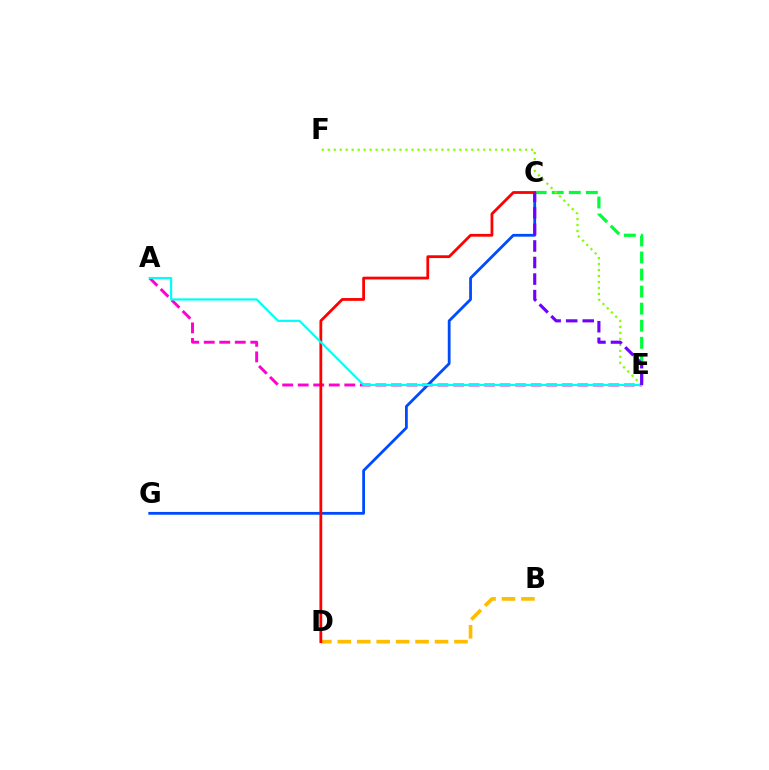{('A', 'E'): [{'color': '#ff00cf', 'line_style': 'dashed', 'thickness': 2.11}, {'color': '#00fff6', 'line_style': 'solid', 'thickness': 1.58}], ('C', 'G'): [{'color': '#004bff', 'line_style': 'solid', 'thickness': 2.01}], ('B', 'D'): [{'color': '#ffbd00', 'line_style': 'dashed', 'thickness': 2.64}], ('C', 'E'): [{'color': '#00ff39', 'line_style': 'dashed', 'thickness': 2.32}, {'color': '#7200ff', 'line_style': 'dashed', 'thickness': 2.25}], ('E', 'F'): [{'color': '#84ff00', 'line_style': 'dotted', 'thickness': 1.62}], ('C', 'D'): [{'color': '#ff0000', 'line_style': 'solid', 'thickness': 2.0}]}